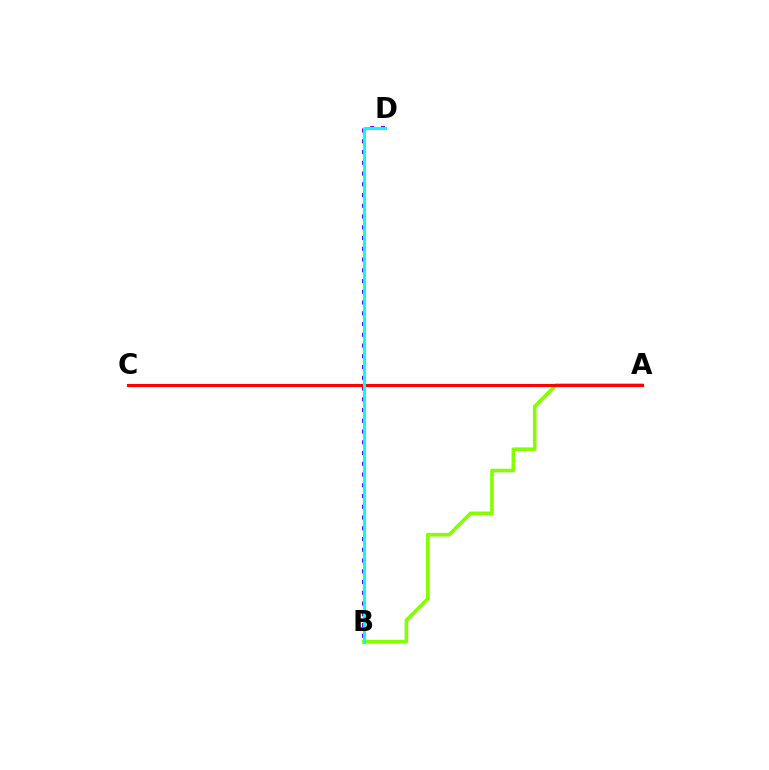{('A', 'B'): [{'color': '#84ff00', 'line_style': 'solid', 'thickness': 2.62}], ('B', 'D'): [{'color': '#7200ff', 'line_style': 'dotted', 'thickness': 2.92}, {'color': '#00fff6', 'line_style': 'solid', 'thickness': 2.17}], ('A', 'C'): [{'color': '#ff0000', 'line_style': 'solid', 'thickness': 2.22}]}